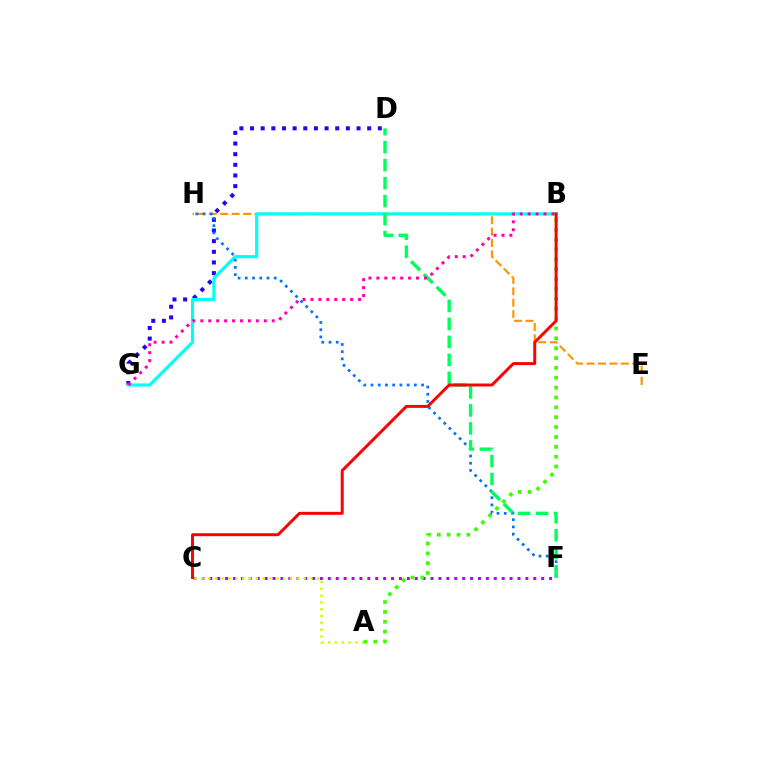{('D', 'G'): [{'color': '#2500ff', 'line_style': 'dotted', 'thickness': 2.89}], ('E', 'H'): [{'color': '#ff9400', 'line_style': 'dashed', 'thickness': 1.55}], ('C', 'F'): [{'color': '#b900ff', 'line_style': 'dotted', 'thickness': 2.15}], ('A', 'C'): [{'color': '#d1ff00', 'line_style': 'dotted', 'thickness': 1.85}], ('B', 'G'): [{'color': '#00fff6', 'line_style': 'solid', 'thickness': 2.26}, {'color': '#ff00ac', 'line_style': 'dotted', 'thickness': 2.16}], ('A', 'B'): [{'color': '#3dff00', 'line_style': 'dotted', 'thickness': 2.68}], ('F', 'H'): [{'color': '#0074ff', 'line_style': 'dotted', 'thickness': 1.96}], ('D', 'F'): [{'color': '#00ff5c', 'line_style': 'dashed', 'thickness': 2.44}], ('B', 'C'): [{'color': '#ff0000', 'line_style': 'solid', 'thickness': 2.13}]}